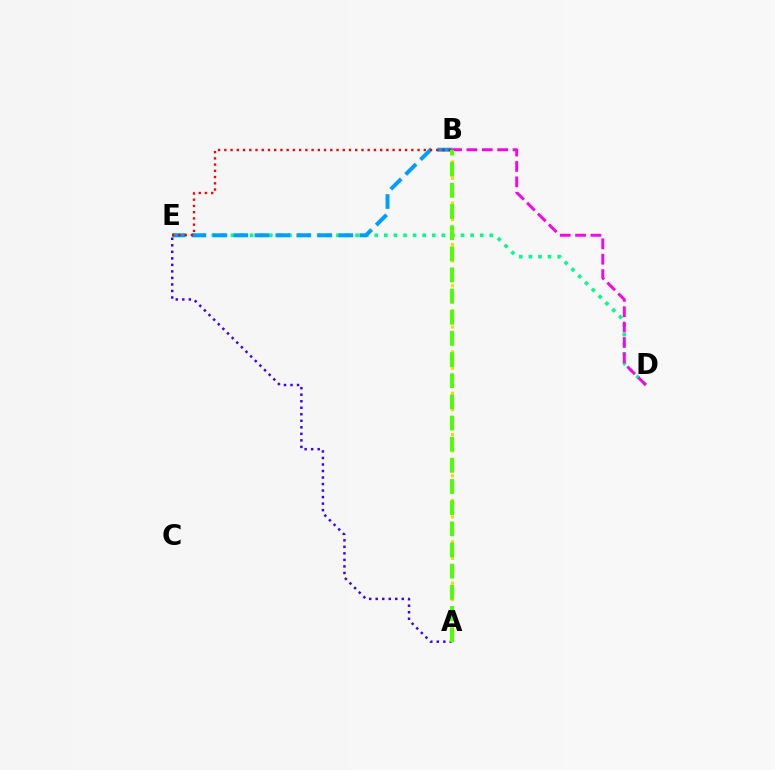{('D', 'E'): [{'color': '#00ff86', 'line_style': 'dotted', 'thickness': 2.6}], ('B', 'E'): [{'color': '#009eff', 'line_style': 'dashed', 'thickness': 2.85}, {'color': '#ff0000', 'line_style': 'dotted', 'thickness': 1.69}], ('A', 'E'): [{'color': '#3700ff', 'line_style': 'dotted', 'thickness': 1.77}], ('B', 'D'): [{'color': '#ff00ed', 'line_style': 'dashed', 'thickness': 2.09}], ('A', 'B'): [{'color': '#ffd500', 'line_style': 'dotted', 'thickness': 2.24}, {'color': '#4fff00', 'line_style': 'dashed', 'thickness': 2.87}]}